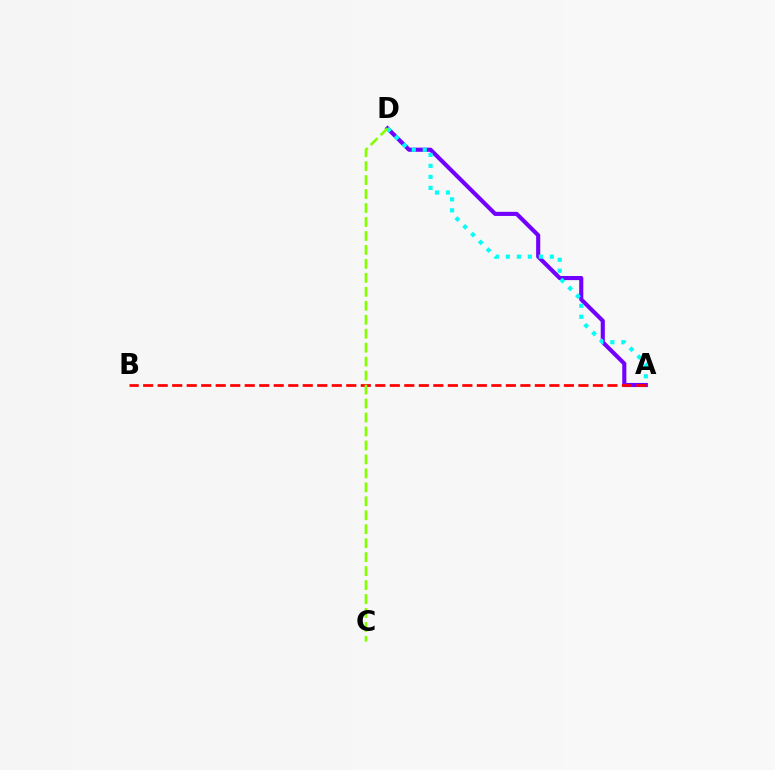{('A', 'D'): [{'color': '#7200ff', 'line_style': 'solid', 'thickness': 2.96}, {'color': '#00fff6', 'line_style': 'dotted', 'thickness': 2.99}], ('A', 'B'): [{'color': '#ff0000', 'line_style': 'dashed', 'thickness': 1.97}], ('C', 'D'): [{'color': '#84ff00', 'line_style': 'dashed', 'thickness': 1.9}]}